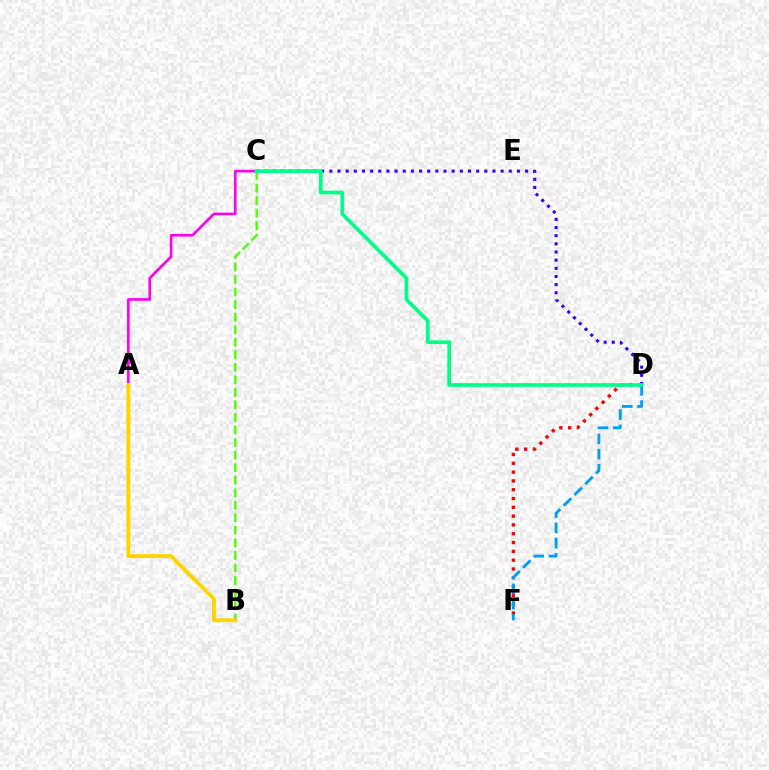{('C', 'D'): [{'color': '#3700ff', 'line_style': 'dotted', 'thickness': 2.22}, {'color': '#00ff86', 'line_style': 'solid', 'thickness': 2.65}], ('A', 'C'): [{'color': '#ff00ed', 'line_style': 'solid', 'thickness': 1.89}], ('B', 'C'): [{'color': '#4fff00', 'line_style': 'dashed', 'thickness': 1.7}], ('D', 'F'): [{'color': '#ff0000', 'line_style': 'dotted', 'thickness': 2.39}, {'color': '#009eff', 'line_style': 'dashed', 'thickness': 2.07}], ('A', 'B'): [{'color': '#ffd500', 'line_style': 'solid', 'thickness': 2.8}]}